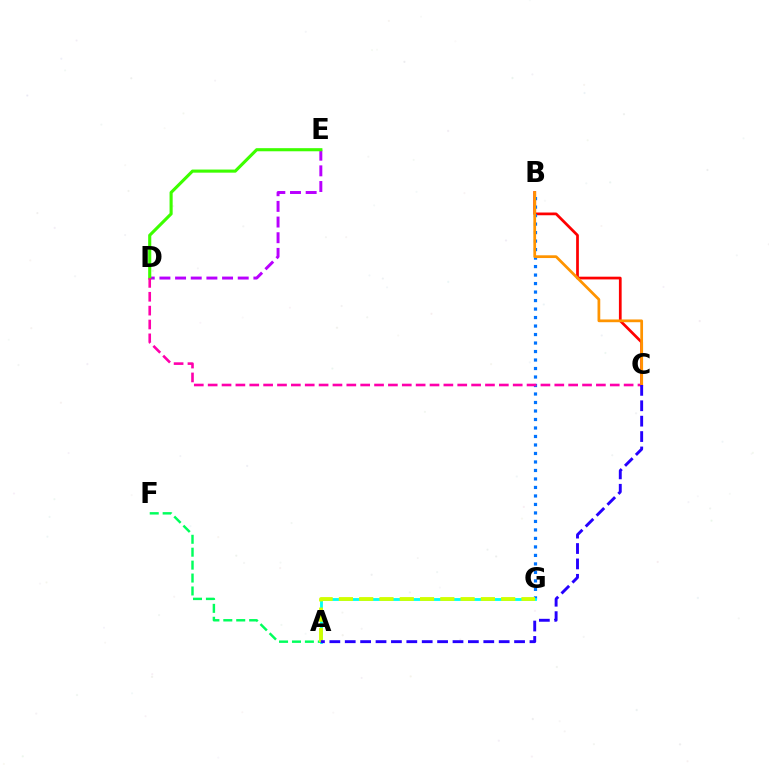{('B', 'C'): [{'color': '#ff0000', 'line_style': 'solid', 'thickness': 1.97}, {'color': '#ff9400', 'line_style': 'solid', 'thickness': 1.98}], ('B', 'G'): [{'color': '#0074ff', 'line_style': 'dotted', 'thickness': 2.31}], ('A', 'G'): [{'color': '#00fff6', 'line_style': 'solid', 'thickness': 2.04}, {'color': '#d1ff00', 'line_style': 'dashed', 'thickness': 2.76}], ('D', 'E'): [{'color': '#b900ff', 'line_style': 'dashed', 'thickness': 2.13}, {'color': '#3dff00', 'line_style': 'solid', 'thickness': 2.24}], ('A', 'F'): [{'color': '#00ff5c', 'line_style': 'dashed', 'thickness': 1.76}], ('C', 'D'): [{'color': '#ff00ac', 'line_style': 'dashed', 'thickness': 1.88}], ('A', 'C'): [{'color': '#2500ff', 'line_style': 'dashed', 'thickness': 2.09}]}